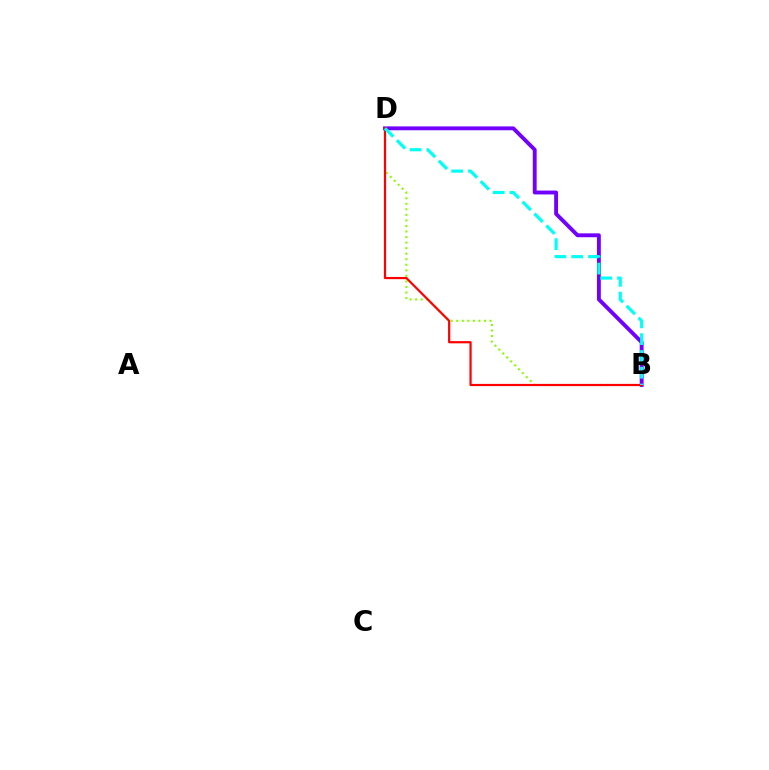{('B', 'D'): [{'color': '#7200ff', 'line_style': 'solid', 'thickness': 2.79}, {'color': '#84ff00', 'line_style': 'dotted', 'thickness': 1.51}, {'color': '#ff0000', 'line_style': 'solid', 'thickness': 1.59}, {'color': '#00fff6', 'line_style': 'dashed', 'thickness': 2.28}]}